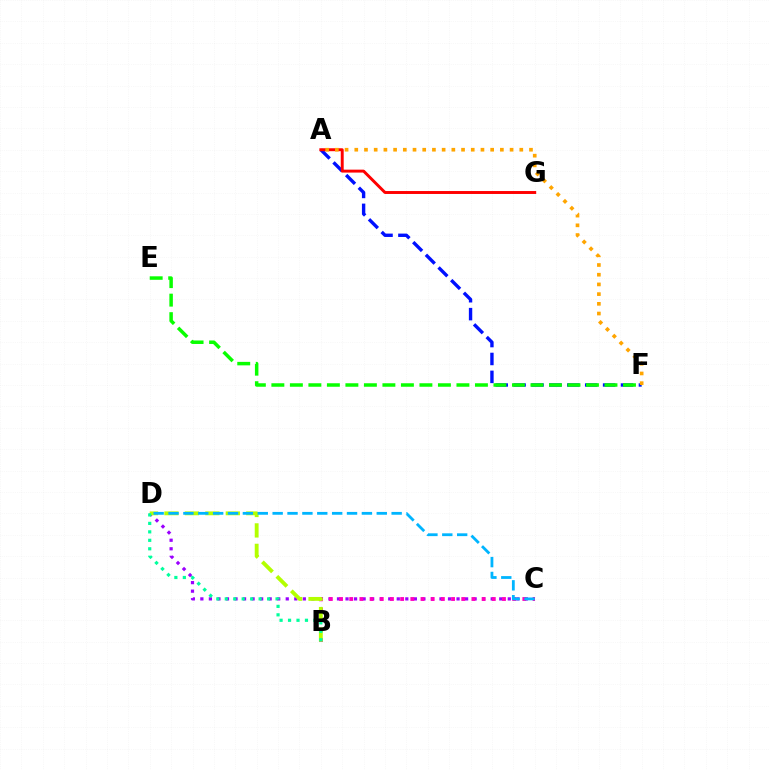{('C', 'D'): [{'color': '#9b00ff', 'line_style': 'dotted', 'thickness': 2.32}, {'color': '#00b5ff', 'line_style': 'dashed', 'thickness': 2.02}], ('B', 'C'): [{'color': '#ff00bd', 'line_style': 'dotted', 'thickness': 2.77}], ('A', 'F'): [{'color': '#0010ff', 'line_style': 'dashed', 'thickness': 2.43}, {'color': '#ffa500', 'line_style': 'dotted', 'thickness': 2.64}], ('B', 'D'): [{'color': '#b3ff00', 'line_style': 'dashed', 'thickness': 2.78}, {'color': '#00ff9d', 'line_style': 'dotted', 'thickness': 2.3}], ('A', 'G'): [{'color': '#ff0000', 'line_style': 'solid', 'thickness': 2.11}], ('E', 'F'): [{'color': '#08ff00', 'line_style': 'dashed', 'thickness': 2.51}]}